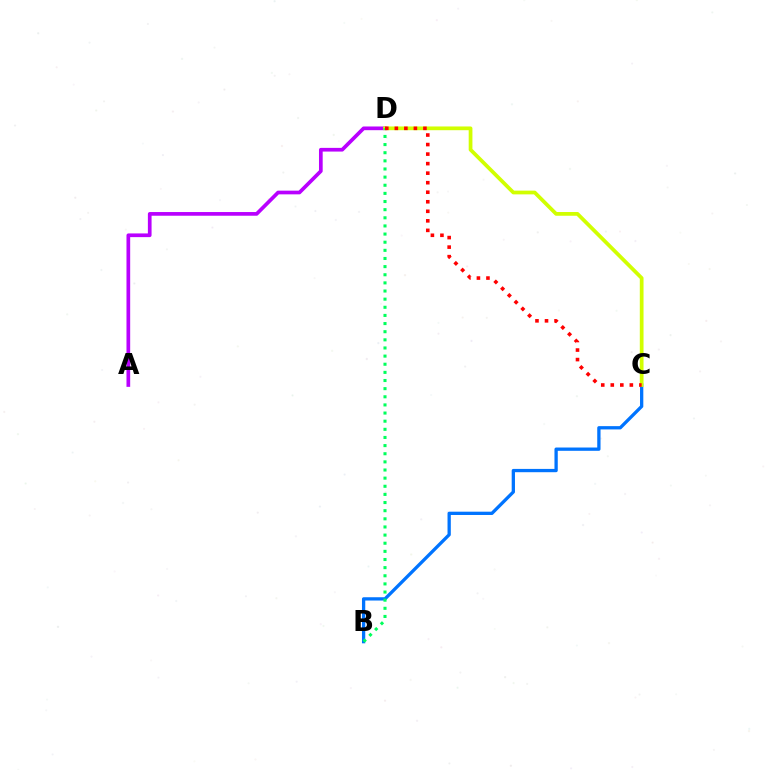{('B', 'C'): [{'color': '#0074ff', 'line_style': 'solid', 'thickness': 2.37}], ('A', 'D'): [{'color': '#b900ff', 'line_style': 'solid', 'thickness': 2.66}], ('C', 'D'): [{'color': '#d1ff00', 'line_style': 'solid', 'thickness': 2.69}, {'color': '#ff0000', 'line_style': 'dotted', 'thickness': 2.59}], ('B', 'D'): [{'color': '#00ff5c', 'line_style': 'dotted', 'thickness': 2.21}]}